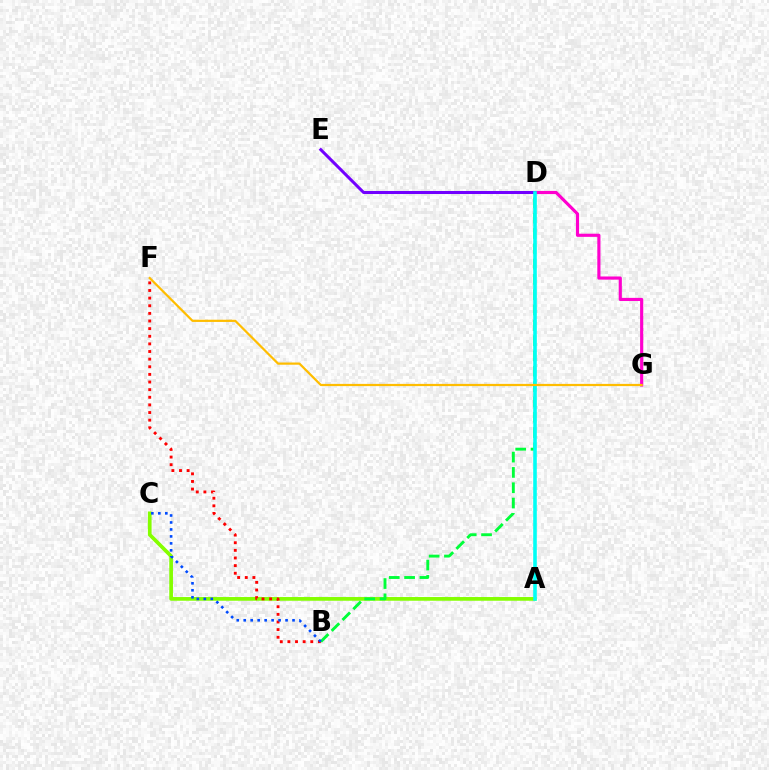{('D', 'G'): [{'color': '#ff00cf', 'line_style': 'solid', 'thickness': 2.26}], ('A', 'C'): [{'color': '#84ff00', 'line_style': 'solid', 'thickness': 2.67}], ('B', 'F'): [{'color': '#ff0000', 'line_style': 'dotted', 'thickness': 2.07}], ('B', 'D'): [{'color': '#00ff39', 'line_style': 'dashed', 'thickness': 2.08}], ('D', 'E'): [{'color': '#7200ff', 'line_style': 'solid', 'thickness': 2.18}], ('B', 'C'): [{'color': '#004bff', 'line_style': 'dotted', 'thickness': 1.89}], ('A', 'D'): [{'color': '#00fff6', 'line_style': 'solid', 'thickness': 2.58}], ('F', 'G'): [{'color': '#ffbd00', 'line_style': 'solid', 'thickness': 1.6}]}